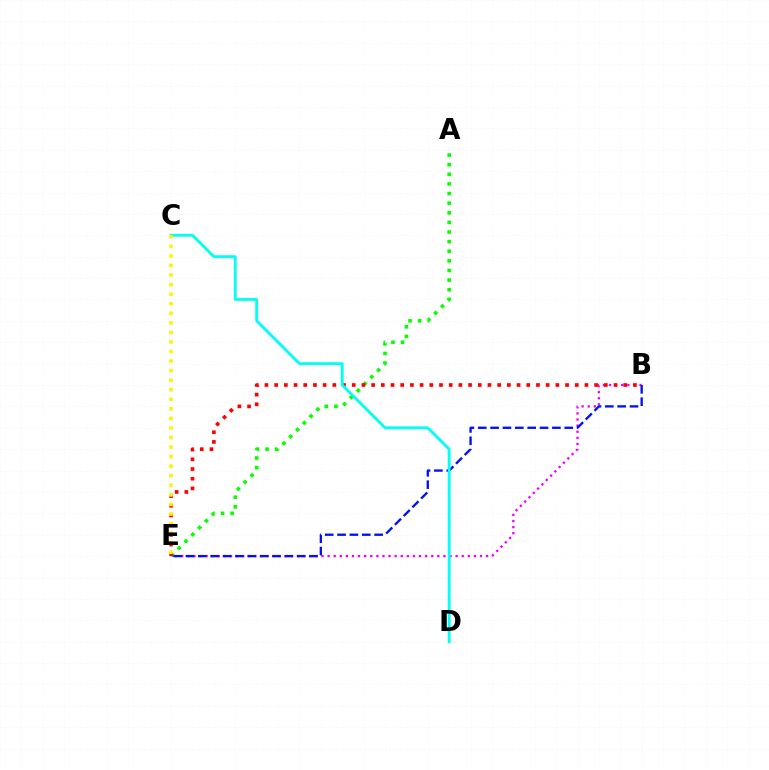{('A', 'E'): [{'color': '#08ff00', 'line_style': 'dotted', 'thickness': 2.61}], ('B', 'E'): [{'color': '#ee00ff', 'line_style': 'dotted', 'thickness': 1.66}, {'color': '#ff0000', 'line_style': 'dotted', 'thickness': 2.63}, {'color': '#0010ff', 'line_style': 'dashed', 'thickness': 1.68}], ('C', 'D'): [{'color': '#00fff6', 'line_style': 'solid', 'thickness': 2.05}], ('C', 'E'): [{'color': '#fcf500', 'line_style': 'dotted', 'thickness': 2.6}]}